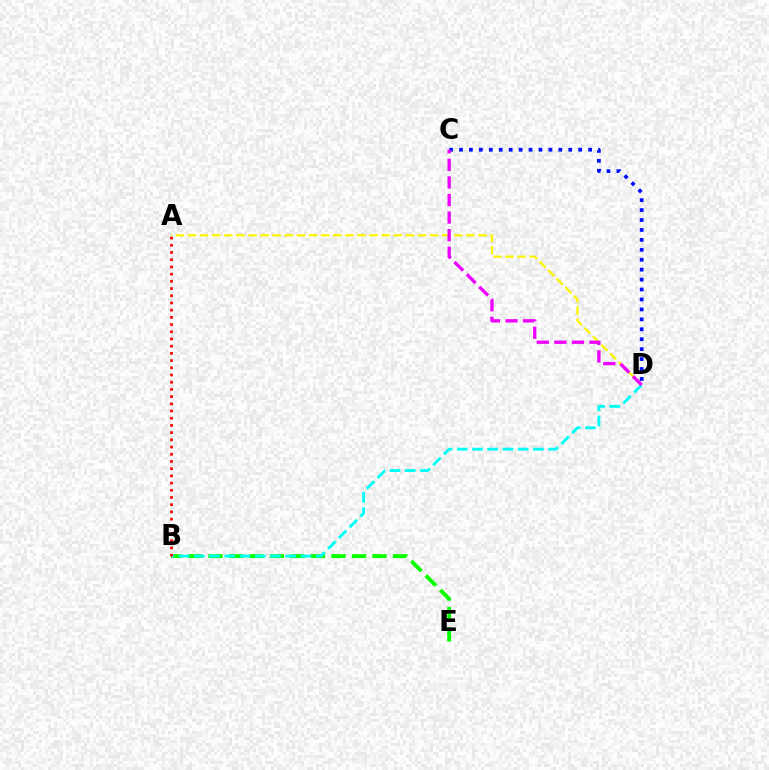{('C', 'D'): [{'color': '#0010ff', 'line_style': 'dotted', 'thickness': 2.7}, {'color': '#ee00ff', 'line_style': 'dashed', 'thickness': 2.39}], ('B', 'E'): [{'color': '#08ff00', 'line_style': 'dashed', 'thickness': 2.79}], ('A', 'D'): [{'color': '#fcf500', 'line_style': 'dashed', 'thickness': 1.64}], ('B', 'D'): [{'color': '#00fff6', 'line_style': 'dashed', 'thickness': 2.07}], ('A', 'B'): [{'color': '#ff0000', 'line_style': 'dotted', 'thickness': 1.96}]}